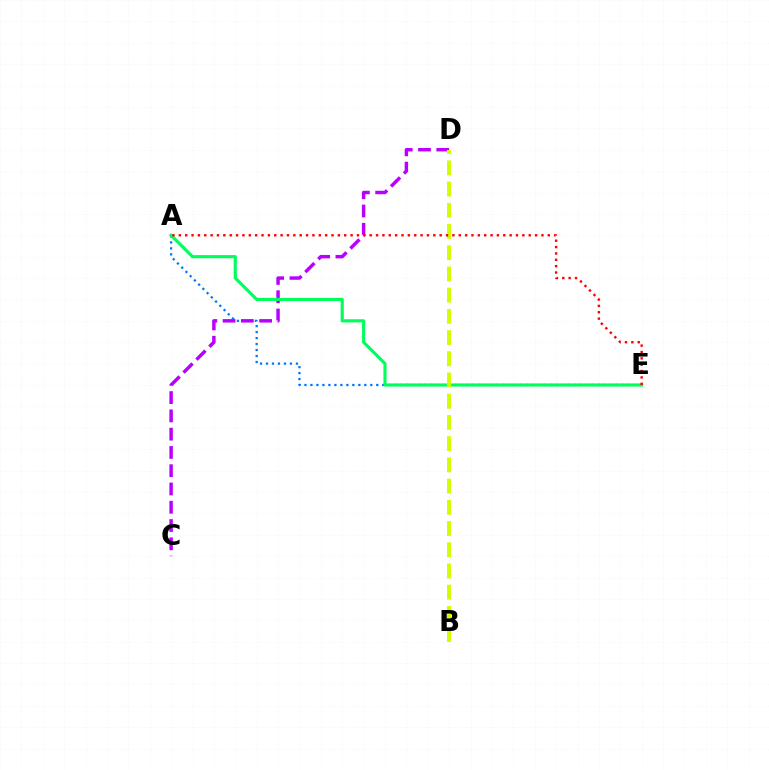{('A', 'E'): [{'color': '#0074ff', 'line_style': 'dotted', 'thickness': 1.63}, {'color': '#00ff5c', 'line_style': 'solid', 'thickness': 2.26}, {'color': '#ff0000', 'line_style': 'dotted', 'thickness': 1.73}], ('C', 'D'): [{'color': '#b900ff', 'line_style': 'dashed', 'thickness': 2.48}], ('B', 'D'): [{'color': '#d1ff00', 'line_style': 'dashed', 'thickness': 2.88}]}